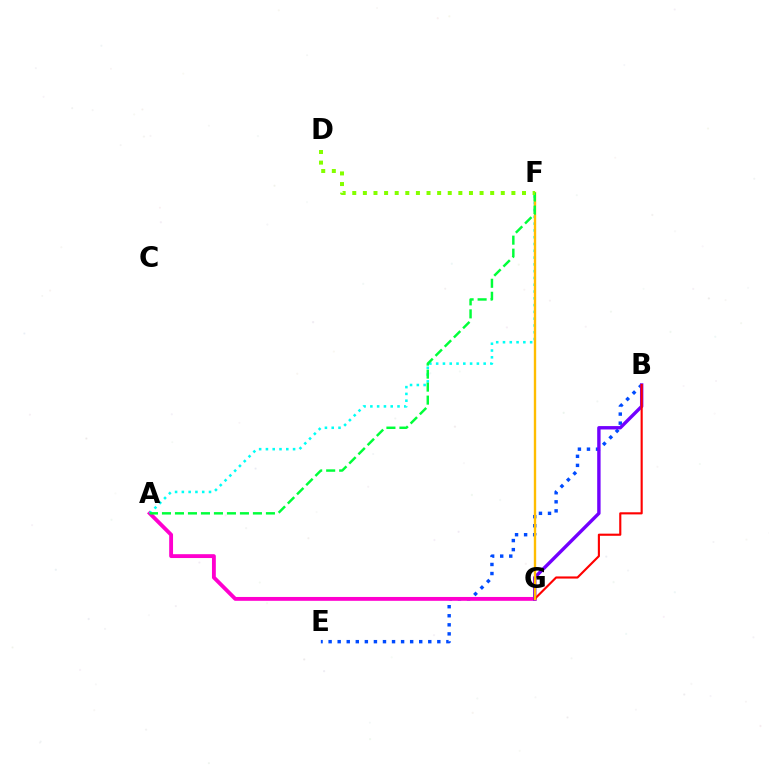{('B', 'E'): [{'color': '#004bff', 'line_style': 'dotted', 'thickness': 2.46}], ('A', 'G'): [{'color': '#ff00cf', 'line_style': 'solid', 'thickness': 2.78}], ('B', 'G'): [{'color': '#7200ff', 'line_style': 'solid', 'thickness': 2.44}, {'color': '#ff0000', 'line_style': 'solid', 'thickness': 1.53}], ('A', 'F'): [{'color': '#00fff6', 'line_style': 'dotted', 'thickness': 1.84}, {'color': '#00ff39', 'line_style': 'dashed', 'thickness': 1.77}], ('F', 'G'): [{'color': '#ffbd00', 'line_style': 'solid', 'thickness': 1.71}], ('D', 'F'): [{'color': '#84ff00', 'line_style': 'dotted', 'thickness': 2.88}]}